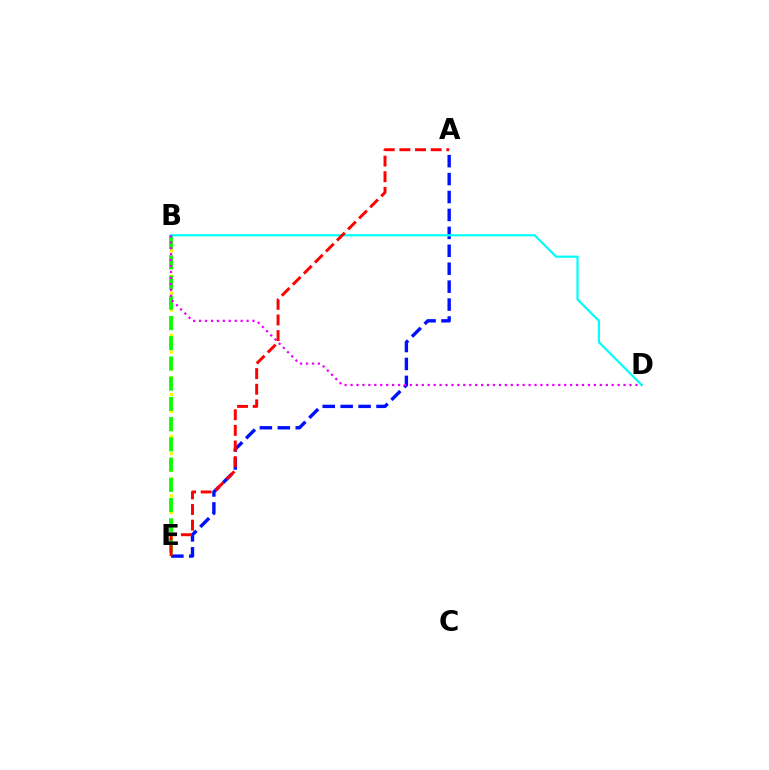{('B', 'E'): [{'color': '#fcf500', 'line_style': 'dotted', 'thickness': 2.29}, {'color': '#08ff00', 'line_style': 'dashed', 'thickness': 2.75}], ('A', 'E'): [{'color': '#0010ff', 'line_style': 'dashed', 'thickness': 2.44}, {'color': '#ff0000', 'line_style': 'dashed', 'thickness': 2.12}], ('B', 'D'): [{'color': '#00fff6', 'line_style': 'solid', 'thickness': 1.58}, {'color': '#ee00ff', 'line_style': 'dotted', 'thickness': 1.61}]}